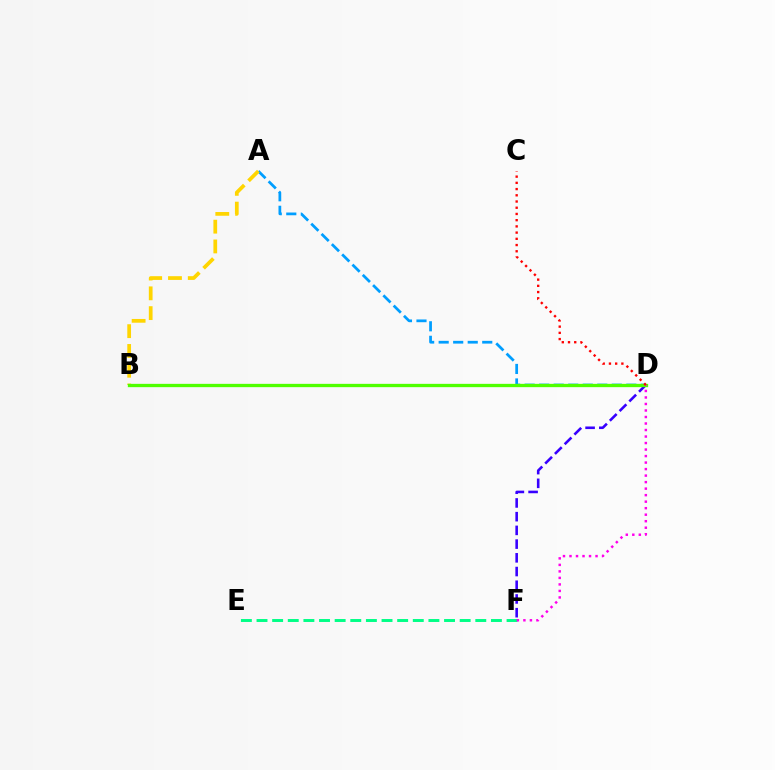{('A', 'D'): [{'color': '#009eff', 'line_style': 'dashed', 'thickness': 1.97}], ('D', 'F'): [{'color': '#3700ff', 'line_style': 'dashed', 'thickness': 1.86}, {'color': '#ff00ed', 'line_style': 'dotted', 'thickness': 1.77}], ('A', 'B'): [{'color': '#ffd500', 'line_style': 'dashed', 'thickness': 2.69}], ('E', 'F'): [{'color': '#00ff86', 'line_style': 'dashed', 'thickness': 2.12}], ('B', 'D'): [{'color': '#4fff00', 'line_style': 'solid', 'thickness': 2.39}], ('C', 'D'): [{'color': '#ff0000', 'line_style': 'dotted', 'thickness': 1.69}]}